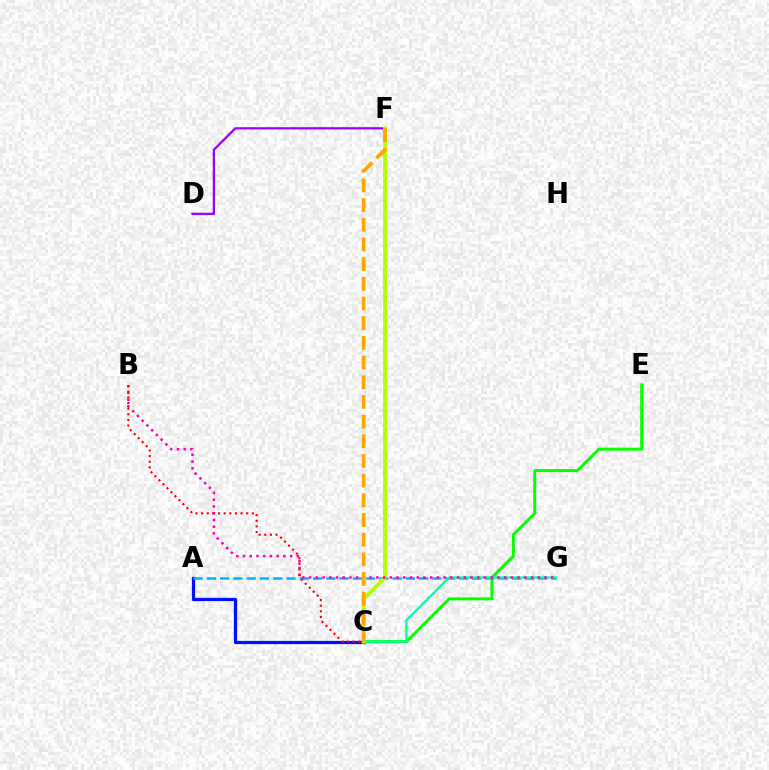{('D', 'F'): [{'color': '#9b00ff', 'line_style': 'solid', 'thickness': 1.64}], ('A', 'C'): [{'color': '#0010ff', 'line_style': 'solid', 'thickness': 2.32}], ('C', 'E'): [{'color': '#08ff00', 'line_style': 'solid', 'thickness': 2.15}], ('A', 'G'): [{'color': '#00b5ff', 'line_style': 'dashed', 'thickness': 1.8}], ('C', 'G'): [{'color': '#00ff9d', 'line_style': 'solid', 'thickness': 1.61}], ('C', 'F'): [{'color': '#b3ff00', 'line_style': 'solid', 'thickness': 2.75}, {'color': '#ffa500', 'line_style': 'dashed', 'thickness': 2.67}], ('B', 'G'): [{'color': '#ff00bd', 'line_style': 'dotted', 'thickness': 1.83}], ('B', 'C'): [{'color': '#ff0000', 'line_style': 'dotted', 'thickness': 1.53}]}